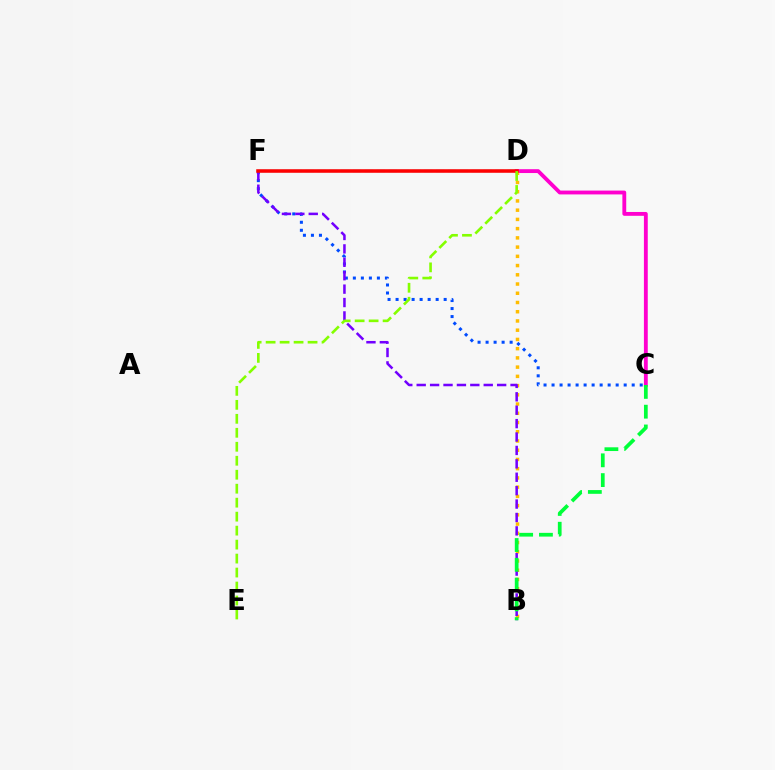{('C', 'F'): [{'color': '#004bff', 'line_style': 'dotted', 'thickness': 2.18}], ('C', 'D'): [{'color': '#ff00cf', 'line_style': 'solid', 'thickness': 2.76}], ('D', 'F'): [{'color': '#00fff6', 'line_style': 'dashed', 'thickness': 1.61}, {'color': '#ff0000', 'line_style': 'solid', 'thickness': 2.56}], ('B', 'D'): [{'color': '#ffbd00', 'line_style': 'dotted', 'thickness': 2.51}], ('B', 'F'): [{'color': '#7200ff', 'line_style': 'dashed', 'thickness': 1.82}], ('B', 'C'): [{'color': '#00ff39', 'line_style': 'dashed', 'thickness': 2.69}], ('D', 'E'): [{'color': '#84ff00', 'line_style': 'dashed', 'thickness': 1.9}]}